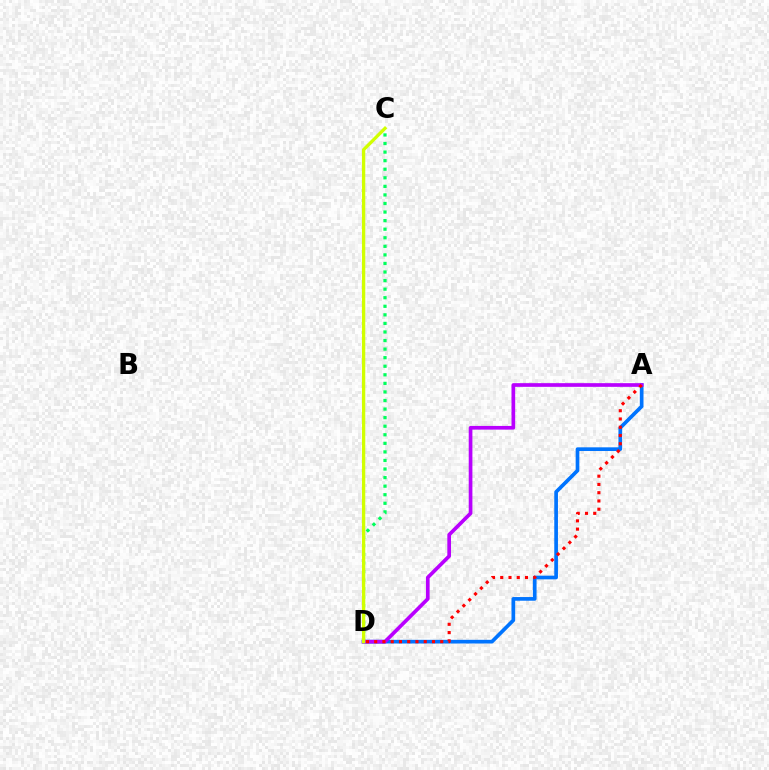{('C', 'D'): [{'color': '#00ff5c', 'line_style': 'dotted', 'thickness': 2.33}, {'color': '#d1ff00', 'line_style': 'solid', 'thickness': 2.37}], ('A', 'D'): [{'color': '#0074ff', 'line_style': 'solid', 'thickness': 2.65}, {'color': '#b900ff', 'line_style': 'solid', 'thickness': 2.65}, {'color': '#ff0000', 'line_style': 'dotted', 'thickness': 2.24}]}